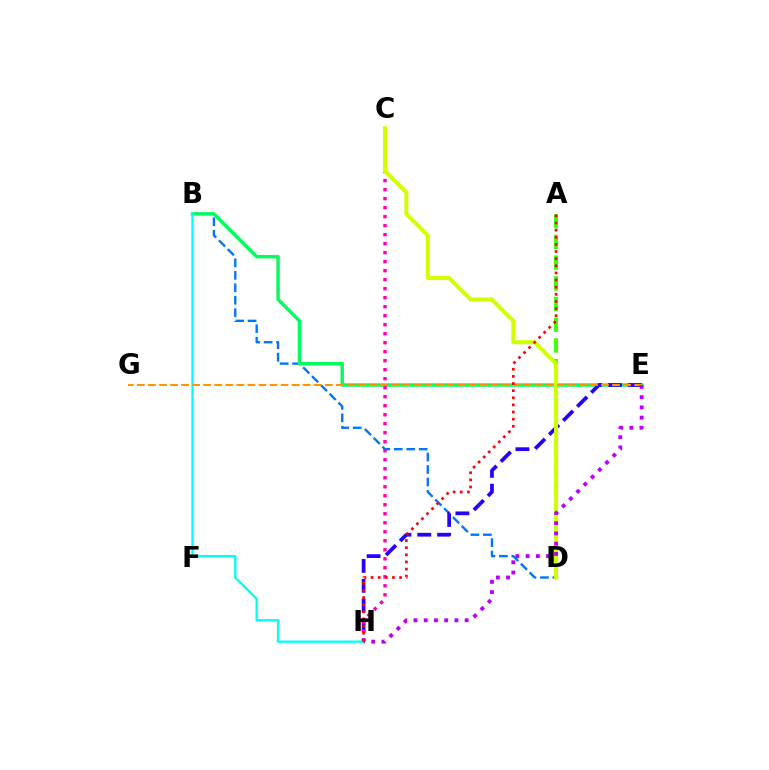{('B', 'D'): [{'color': '#0074ff', 'line_style': 'dashed', 'thickness': 1.69}], ('B', 'E'): [{'color': '#00ff5c', 'line_style': 'solid', 'thickness': 2.46}], ('E', 'H'): [{'color': '#2500ff', 'line_style': 'dashed', 'thickness': 2.69}, {'color': '#b900ff', 'line_style': 'dotted', 'thickness': 2.78}], ('C', 'H'): [{'color': '#ff00ac', 'line_style': 'dotted', 'thickness': 2.45}], ('A', 'D'): [{'color': '#3dff00', 'line_style': 'dashed', 'thickness': 2.81}], ('C', 'D'): [{'color': '#d1ff00', 'line_style': 'solid', 'thickness': 2.88}], ('B', 'H'): [{'color': '#00fff6', 'line_style': 'solid', 'thickness': 1.68}], ('E', 'G'): [{'color': '#ff9400', 'line_style': 'dashed', 'thickness': 1.5}], ('A', 'H'): [{'color': '#ff0000', 'line_style': 'dotted', 'thickness': 1.94}]}